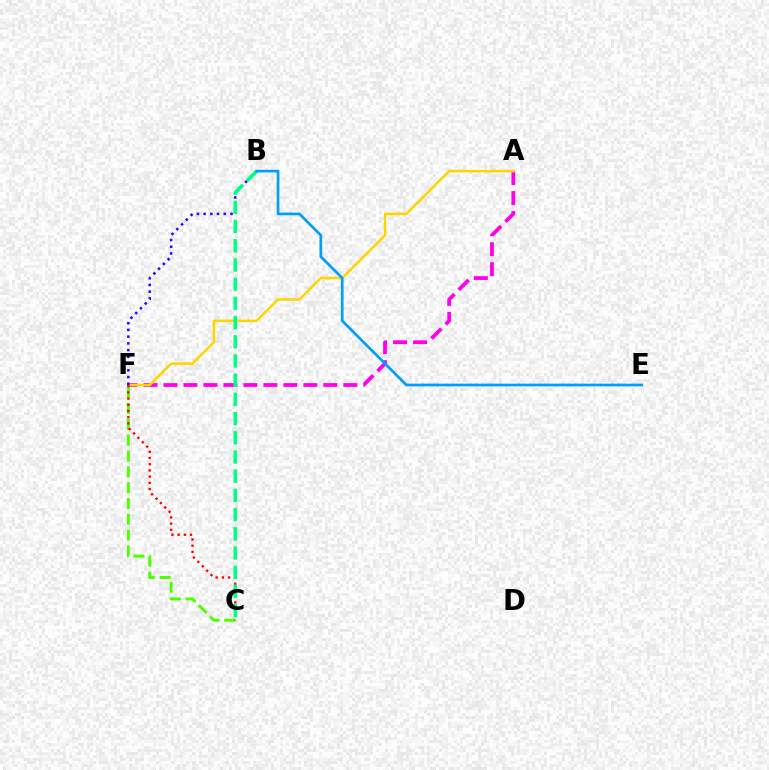{('C', 'F'): [{'color': '#4fff00', 'line_style': 'dashed', 'thickness': 2.15}, {'color': '#ff0000', 'line_style': 'dotted', 'thickness': 1.69}], ('A', 'F'): [{'color': '#ff00ed', 'line_style': 'dashed', 'thickness': 2.72}, {'color': '#ffd500', 'line_style': 'solid', 'thickness': 1.83}], ('B', 'F'): [{'color': '#3700ff', 'line_style': 'dotted', 'thickness': 1.83}], ('B', 'C'): [{'color': '#00ff86', 'line_style': 'dashed', 'thickness': 2.61}], ('B', 'E'): [{'color': '#009eff', 'line_style': 'solid', 'thickness': 1.94}]}